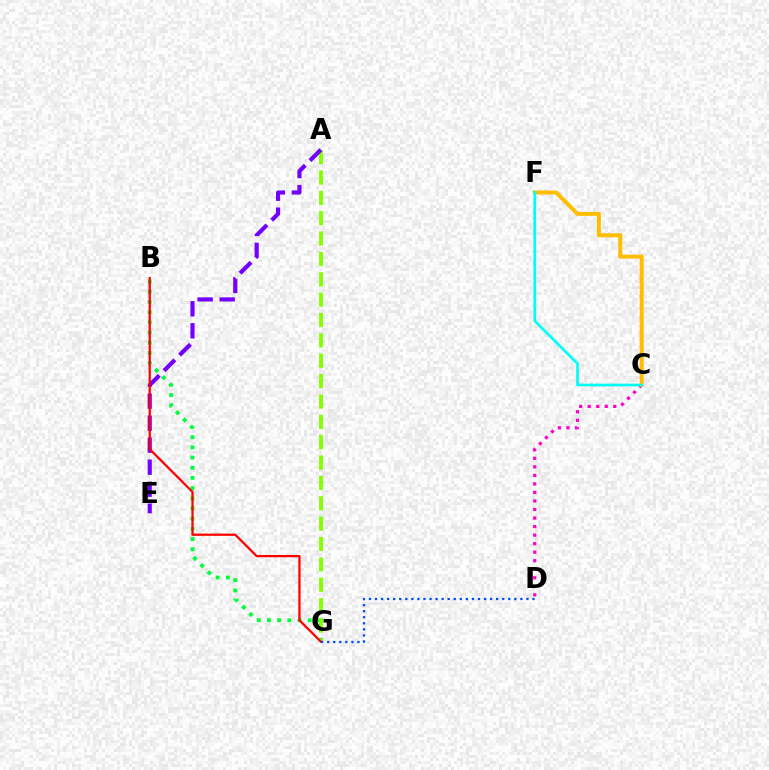{('B', 'G'): [{'color': '#00ff39', 'line_style': 'dotted', 'thickness': 2.77}, {'color': '#ff0000', 'line_style': 'solid', 'thickness': 1.62}], ('A', 'G'): [{'color': '#84ff00', 'line_style': 'dashed', 'thickness': 2.77}], ('A', 'E'): [{'color': '#7200ff', 'line_style': 'dashed', 'thickness': 2.99}], ('C', 'D'): [{'color': '#ff00cf', 'line_style': 'dotted', 'thickness': 2.32}], ('C', 'F'): [{'color': '#ffbd00', 'line_style': 'solid', 'thickness': 2.85}, {'color': '#00fff6', 'line_style': 'solid', 'thickness': 1.93}], ('D', 'G'): [{'color': '#004bff', 'line_style': 'dotted', 'thickness': 1.65}]}